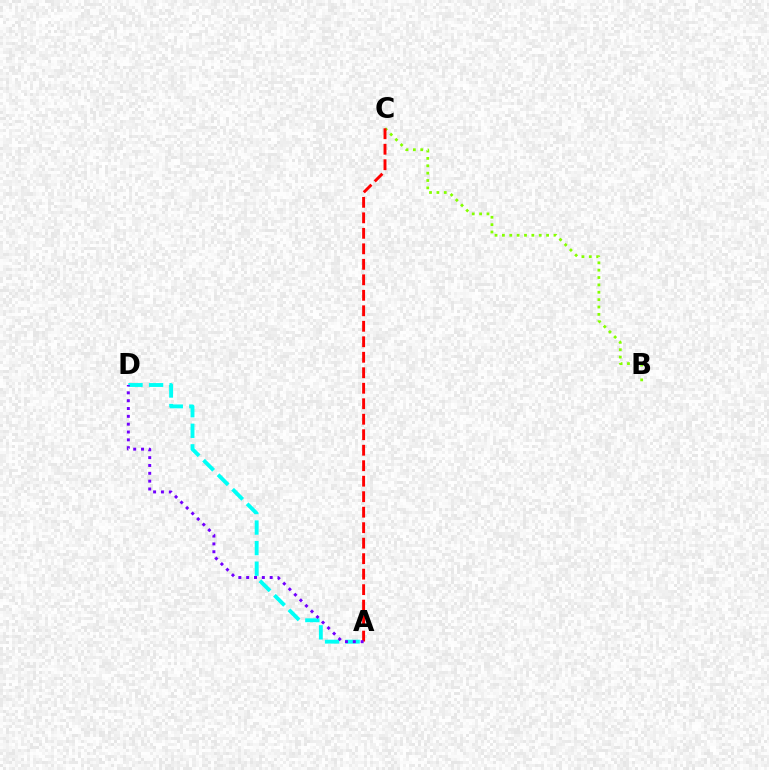{('A', 'D'): [{'color': '#00fff6', 'line_style': 'dashed', 'thickness': 2.79}, {'color': '#7200ff', 'line_style': 'dotted', 'thickness': 2.13}], ('B', 'C'): [{'color': '#84ff00', 'line_style': 'dotted', 'thickness': 2.0}], ('A', 'C'): [{'color': '#ff0000', 'line_style': 'dashed', 'thickness': 2.1}]}